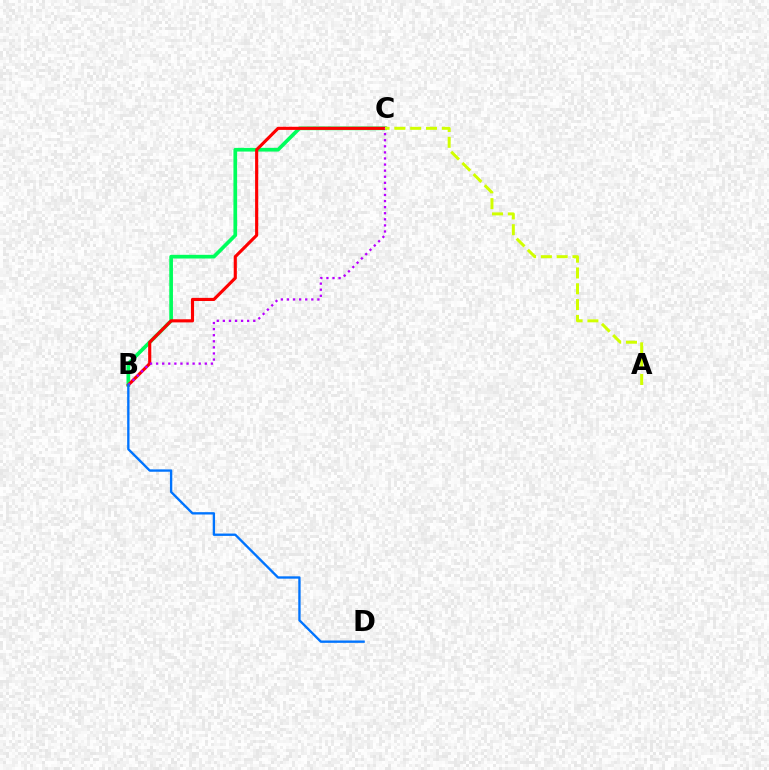{('B', 'C'): [{'color': '#00ff5c', 'line_style': 'solid', 'thickness': 2.66}, {'color': '#ff0000', 'line_style': 'solid', 'thickness': 2.25}, {'color': '#b900ff', 'line_style': 'dotted', 'thickness': 1.65}], ('A', 'C'): [{'color': '#d1ff00', 'line_style': 'dashed', 'thickness': 2.15}], ('B', 'D'): [{'color': '#0074ff', 'line_style': 'solid', 'thickness': 1.69}]}